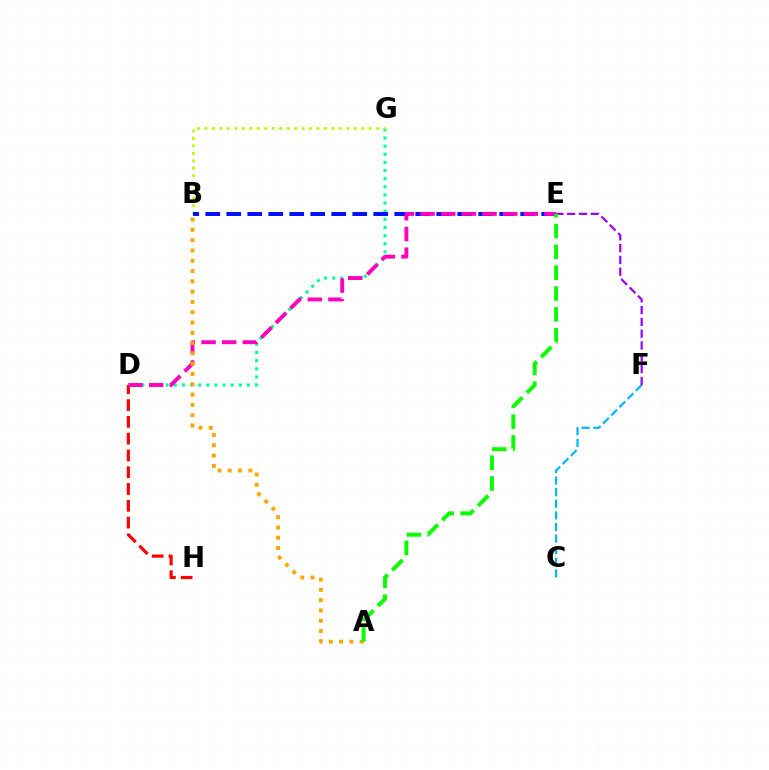{('D', 'G'): [{'color': '#00ff9d', 'line_style': 'dotted', 'thickness': 2.21}], ('B', 'G'): [{'color': '#b3ff00', 'line_style': 'dotted', 'thickness': 2.03}], ('D', 'H'): [{'color': '#ff0000', 'line_style': 'dashed', 'thickness': 2.28}], ('B', 'E'): [{'color': '#0010ff', 'line_style': 'dashed', 'thickness': 2.85}], ('C', 'F'): [{'color': '#00b5ff', 'line_style': 'dashed', 'thickness': 1.58}], ('D', 'E'): [{'color': '#ff00bd', 'line_style': 'dashed', 'thickness': 2.81}], ('E', 'F'): [{'color': '#9b00ff', 'line_style': 'dashed', 'thickness': 1.6}], ('A', 'B'): [{'color': '#ffa500', 'line_style': 'dotted', 'thickness': 2.8}], ('A', 'E'): [{'color': '#08ff00', 'line_style': 'dashed', 'thickness': 2.83}]}